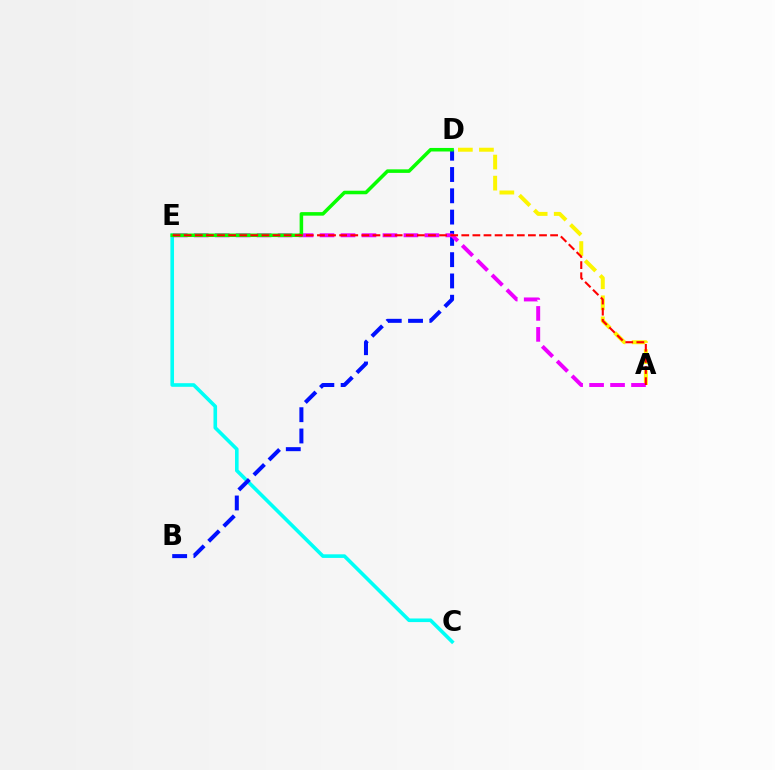{('C', 'E'): [{'color': '#00fff6', 'line_style': 'solid', 'thickness': 2.6}], ('B', 'D'): [{'color': '#0010ff', 'line_style': 'dashed', 'thickness': 2.89}], ('A', 'D'): [{'color': '#fcf500', 'line_style': 'dashed', 'thickness': 2.86}], ('A', 'E'): [{'color': '#ee00ff', 'line_style': 'dashed', 'thickness': 2.85}, {'color': '#ff0000', 'line_style': 'dashed', 'thickness': 1.51}], ('D', 'E'): [{'color': '#08ff00', 'line_style': 'solid', 'thickness': 2.55}]}